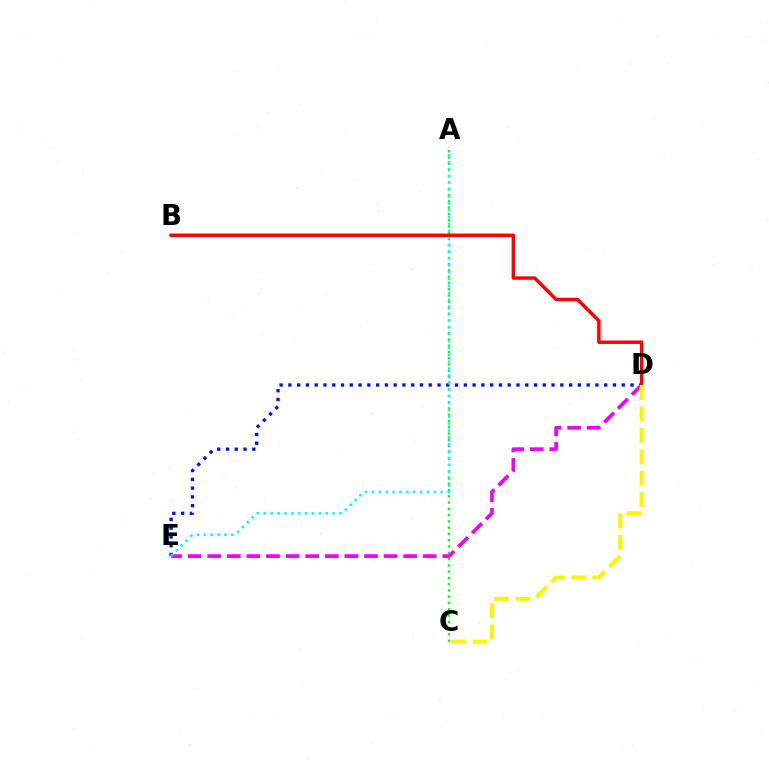{('D', 'E'): [{'color': '#ee00ff', 'line_style': 'dashed', 'thickness': 2.66}, {'color': '#0010ff', 'line_style': 'dotted', 'thickness': 2.38}], ('A', 'C'): [{'color': '#08ff00', 'line_style': 'dotted', 'thickness': 1.7}], ('A', 'E'): [{'color': '#00fff6', 'line_style': 'dotted', 'thickness': 1.87}], ('B', 'D'): [{'color': '#ff0000', 'line_style': 'solid', 'thickness': 2.49}], ('C', 'D'): [{'color': '#fcf500', 'line_style': 'dashed', 'thickness': 2.91}]}